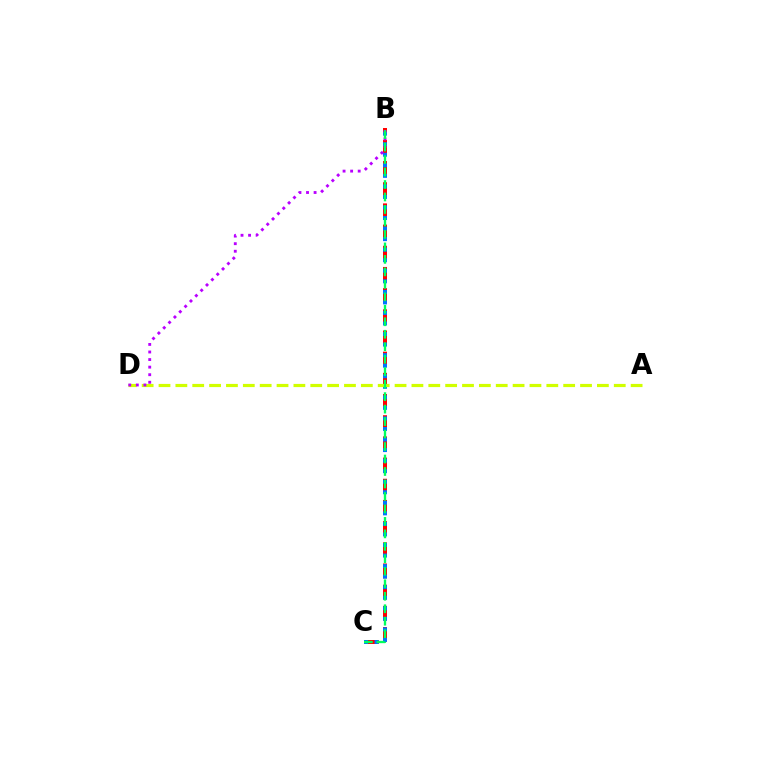{('B', 'C'): [{'color': '#ff0000', 'line_style': 'dashed', 'thickness': 2.88}, {'color': '#0074ff', 'line_style': 'dotted', 'thickness': 2.87}, {'color': '#00ff5c', 'line_style': 'dashed', 'thickness': 1.69}], ('A', 'D'): [{'color': '#d1ff00', 'line_style': 'dashed', 'thickness': 2.29}], ('B', 'D'): [{'color': '#b900ff', 'line_style': 'dotted', 'thickness': 2.06}]}